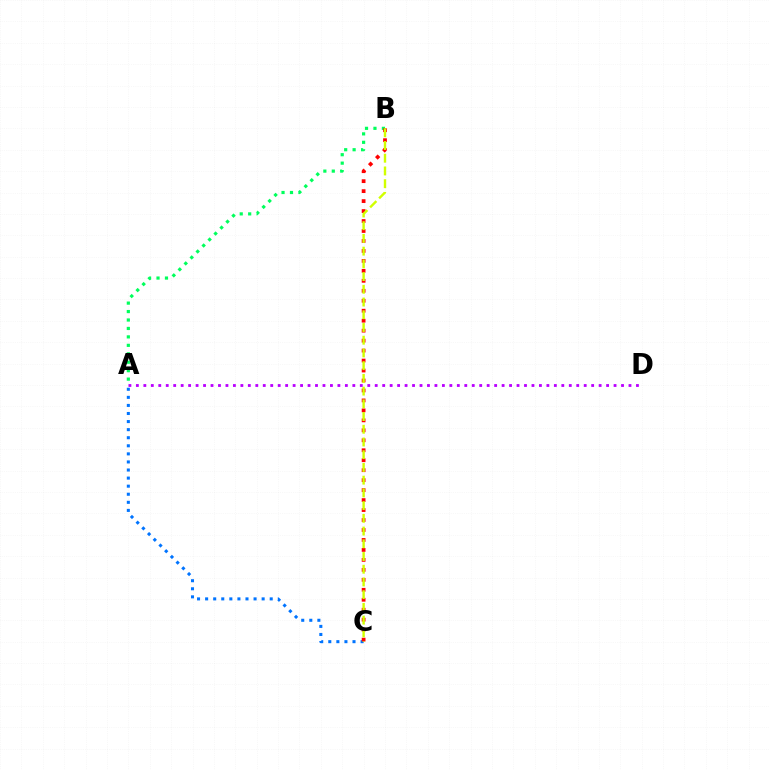{('A', 'B'): [{'color': '#00ff5c', 'line_style': 'dotted', 'thickness': 2.29}], ('A', 'C'): [{'color': '#0074ff', 'line_style': 'dotted', 'thickness': 2.19}], ('B', 'C'): [{'color': '#ff0000', 'line_style': 'dotted', 'thickness': 2.71}, {'color': '#d1ff00', 'line_style': 'dashed', 'thickness': 1.73}], ('A', 'D'): [{'color': '#b900ff', 'line_style': 'dotted', 'thickness': 2.03}]}